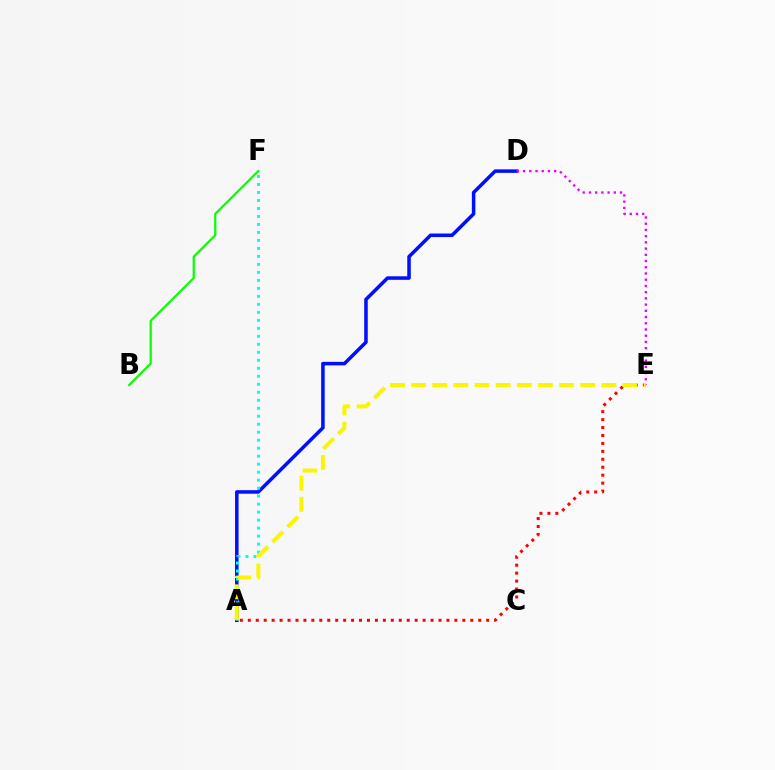{('A', 'D'): [{'color': '#0010ff', 'line_style': 'solid', 'thickness': 2.54}], ('A', 'F'): [{'color': '#00fff6', 'line_style': 'dotted', 'thickness': 2.17}], ('A', 'E'): [{'color': '#ff0000', 'line_style': 'dotted', 'thickness': 2.16}, {'color': '#fcf500', 'line_style': 'dashed', 'thickness': 2.87}], ('D', 'E'): [{'color': '#ee00ff', 'line_style': 'dotted', 'thickness': 1.69}], ('B', 'F'): [{'color': '#08ff00', 'line_style': 'solid', 'thickness': 1.61}]}